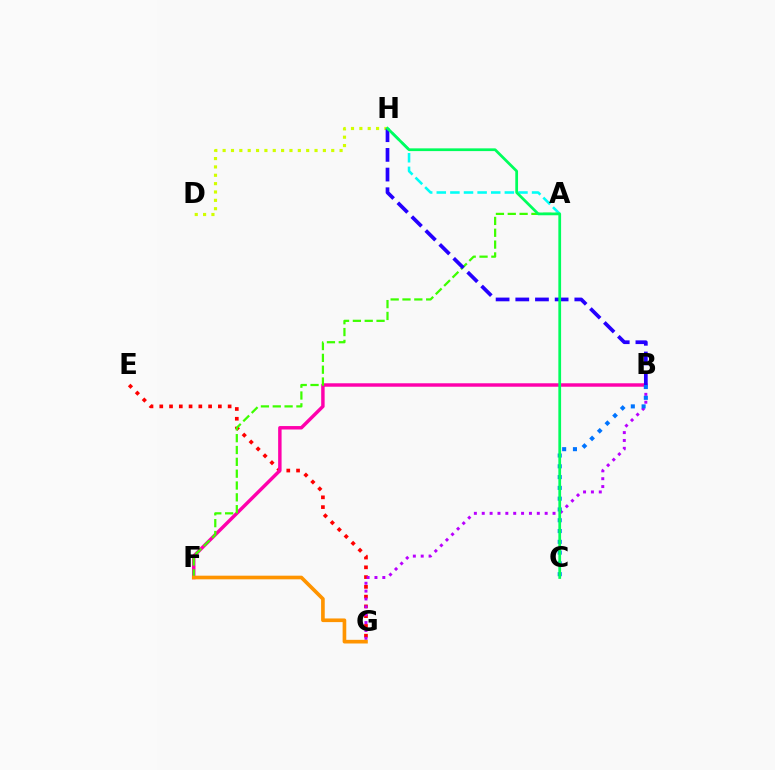{('E', 'G'): [{'color': '#ff0000', 'line_style': 'dotted', 'thickness': 2.65}], ('B', 'G'): [{'color': '#b900ff', 'line_style': 'dotted', 'thickness': 2.14}], ('B', 'F'): [{'color': '#ff00ac', 'line_style': 'solid', 'thickness': 2.48}], ('A', 'F'): [{'color': '#3dff00', 'line_style': 'dashed', 'thickness': 1.61}], ('B', 'C'): [{'color': '#0074ff', 'line_style': 'dotted', 'thickness': 2.93}], ('D', 'H'): [{'color': '#d1ff00', 'line_style': 'dotted', 'thickness': 2.27}], ('B', 'H'): [{'color': '#2500ff', 'line_style': 'dashed', 'thickness': 2.67}], ('A', 'H'): [{'color': '#00fff6', 'line_style': 'dashed', 'thickness': 1.85}], ('C', 'H'): [{'color': '#00ff5c', 'line_style': 'solid', 'thickness': 1.98}], ('F', 'G'): [{'color': '#ff9400', 'line_style': 'solid', 'thickness': 2.63}]}